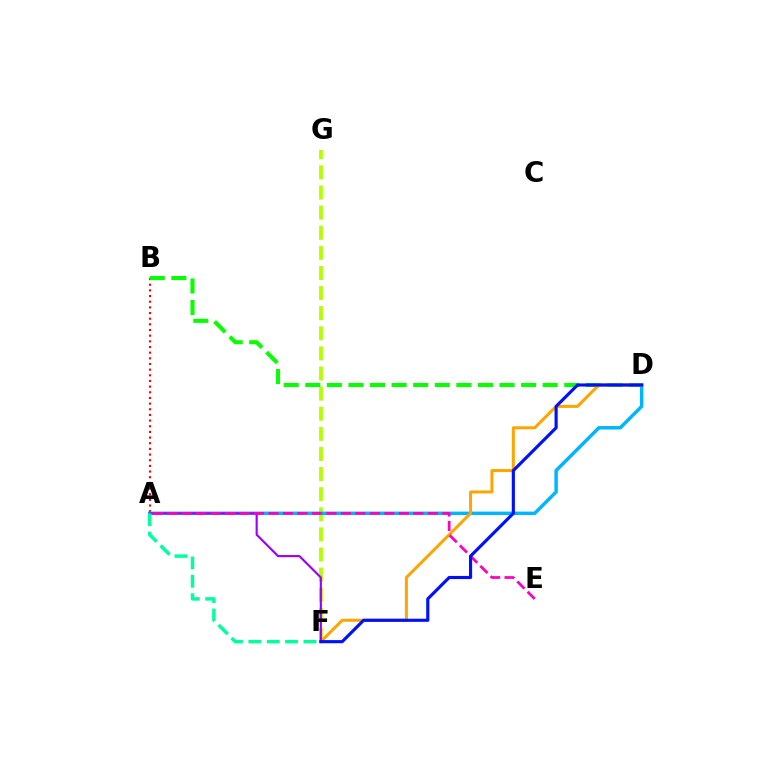{('F', 'G'): [{'color': '#b3ff00', 'line_style': 'dashed', 'thickness': 2.73}], ('A', 'B'): [{'color': '#ff0000', 'line_style': 'dotted', 'thickness': 1.54}], ('A', 'D'): [{'color': '#00b5ff', 'line_style': 'solid', 'thickness': 2.48}], ('B', 'D'): [{'color': '#08ff00', 'line_style': 'dashed', 'thickness': 2.93}], ('D', 'F'): [{'color': '#ffa500', 'line_style': 'solid', 'thickness': 2.16}, {'color': '#0010ff', 'line_style': 'solid', 'thickness': 2.26}], ('A', 'F'): [{'color': '#9b00ff', 'line_style': 'solid', 'thickness': 1.55}, {'color': '#00ff9d', 'line_style': 'dashed', 'thickness': 2.49}], ('A', 'E'): [{'color': '#ff00bd', 'line_style': 'dashed', 'thickness': 1.97}]}